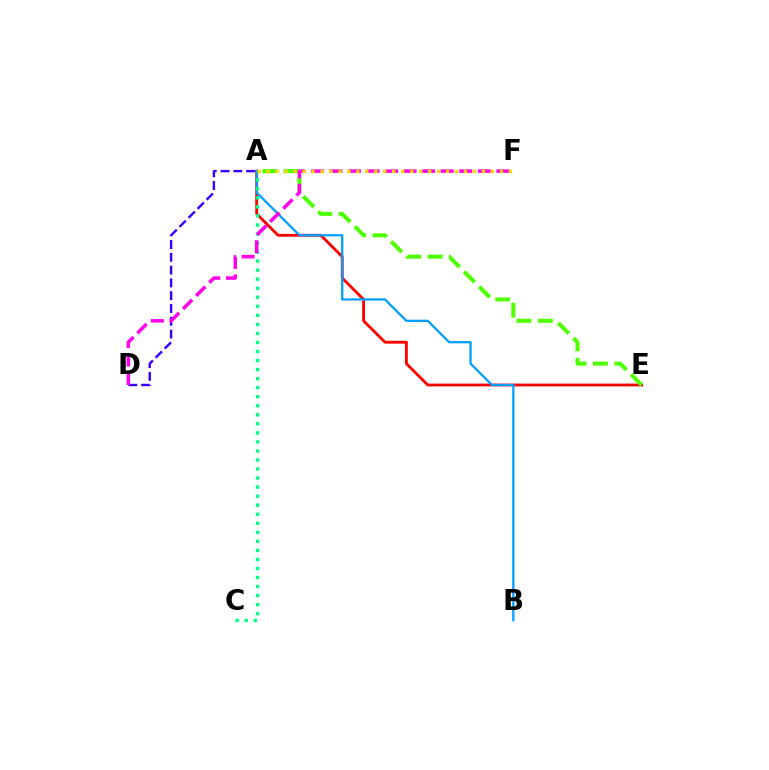{('A', 'E'): [{'color': '#ff0000', 'line_style': 'solid', 'thickness': 2.04}, {'color': '#4fff00', 'line_style': 'dashed', 'thickness': 2.9}], ('A', 'B'): [{'color': '#009eff', 'line_style': 'solid', 'thickness': 1.63}], ('A', 'C'): [{'color': '#00ff86', 'line_style': 'dotted', 'thickness': 2.46}], ('A', 'D'): [{'color': '#3700ff', 'line_style': 'dashed', 'thickness': 1.74}], ('D', 'F'): [{'color': '#ff00ed', 'line_style': 'dashed', 'thickness': 2.52}], ('A', 'F'): [{'color': '#ffd500', 'line_style': 'dotted', 'thickness': 2.44}]}